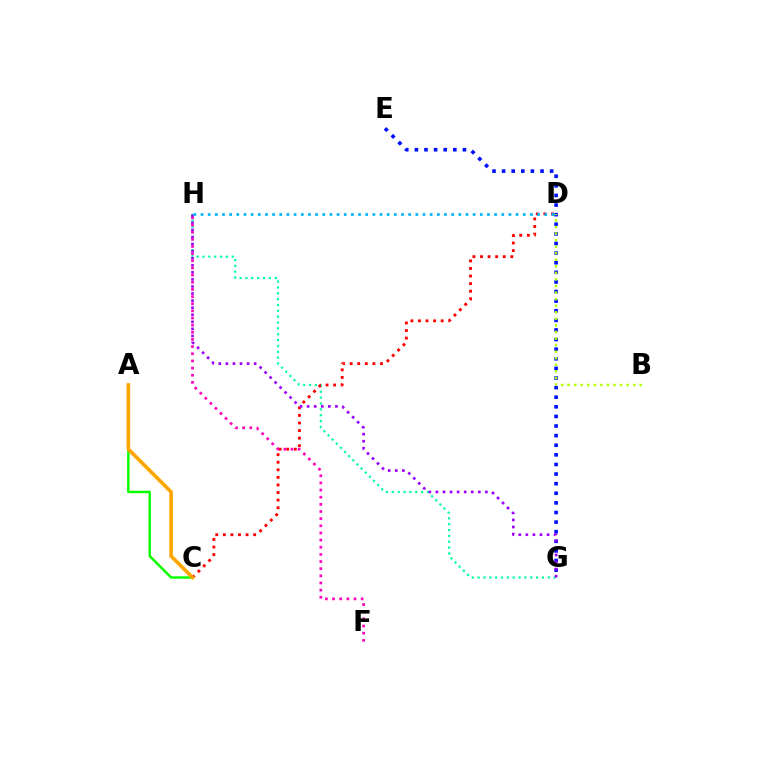{('G', 'H'): [{'color': '#00ff9d', 'line_style': 'dotted', 'thickness': 1.59}, {'color': '#9b00ff', 'line_style': 'dotted', 'thickness': 1.92}], ('C', 'D'): [{'color': '#ff0000', 'line_style': 'dotted', 'thickness': 2.06}], ('E', 'G'): [{'color': '#0010ff', 'line_style': 'dotted', 'thickness': 2.61}], ('A', 'C'): [{'color': '#08ff00', 'line_style': 'solid', 'thickness': 1.76}, {'color': '#ffa500', 'line_style': 'solid', 'thickness': 2.61}], ('B', 'D'): [{'color': '#b3ff00', 'line_style': 'dotted', 'thickness': 1.78}], ('F', 'H'): [{'color': '#ff00bd', 'line_style': 'dotted', 'thickness': 1.94}], ('D', 'H'): [{'color': '#00b5ff', 'line_style': 'dotted', 'thickness': 1.95}]}